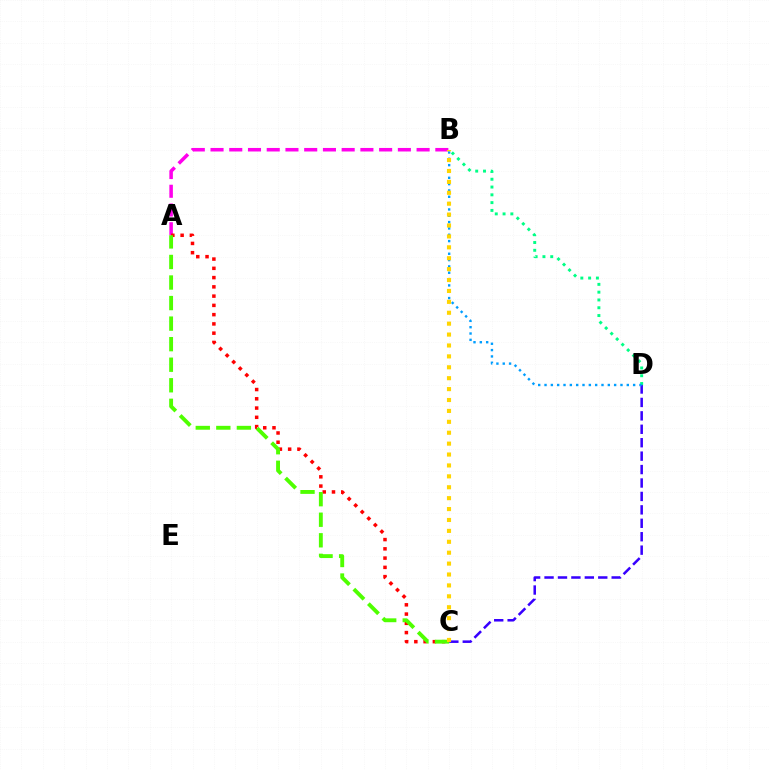{('A', 'B'): [{'color': '#ff00ed', 'line_style': 'dashed', 'thickness': 2.55}], ('C', 'D'): [{'color': '#3700ff', 'line_style': 'dashed', 'thickness': 1.82}], ('A', 'C'): [{'color': '#ff0000', 'line_style': 'dotted', 'thickness': 2.52}, {'color': '#4fff00', 'line_style': 'dashed', 'thickness': 2.79}], ('B', 'D'): [{'color': '#00ff86', 'line_style': 'dotted', 'thickness': 2.12}, {'color': '#009eff', 'line_style': 'dotted', 'thickness': 1.72}], ('B', 'C'): [{'color': '#ffd500', 'line_style': 'dotted', 'thickness': 2.96}]}